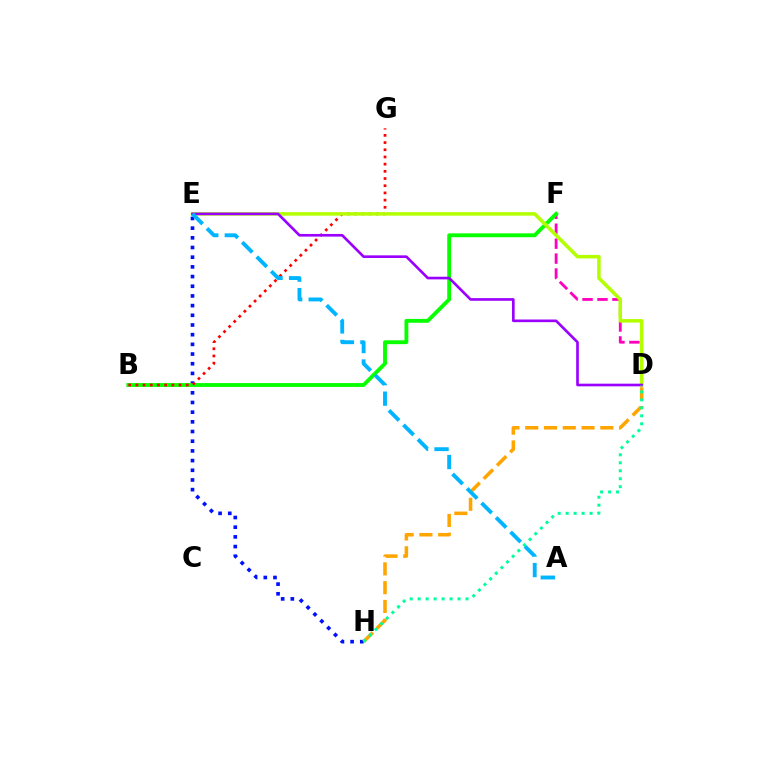{('E', 'H'): [{'color': '#0010ff', 'line_style': 'dotted', 'thickness': 2.63}], ('D', 'F'): [{'color': '#ff00bd', 'line_style': 'dashed', 'thickness': 2.03}], ('B', 'F'): [{'color': '#08ff00', 'line_style': 'solid', 'thickness': 2.78}], ('B', 'G'): [{'color': '#ff0000', 'line_style': 'dotted', 'thickness': 1.95}], ('D', 'E'): [{'color': '#b3ff00', 'line_style': 'solid', 'thickness': 2.53}, {'color': '#9b00ff', 'line_style': 'solid', 'thickness': 1.91}], ('D', 'H'): [{'color': '#ffa500', 'line_style': 'dashed', 'thickness': 2.55}, {'color': '#00ff9d', 'line_style': 'dotted', 'thickness': 2.17}], ('A', 'E'): [{'color': '#00b5ff', 'line_style': 'dashed', 'thickness': 2.78}]}